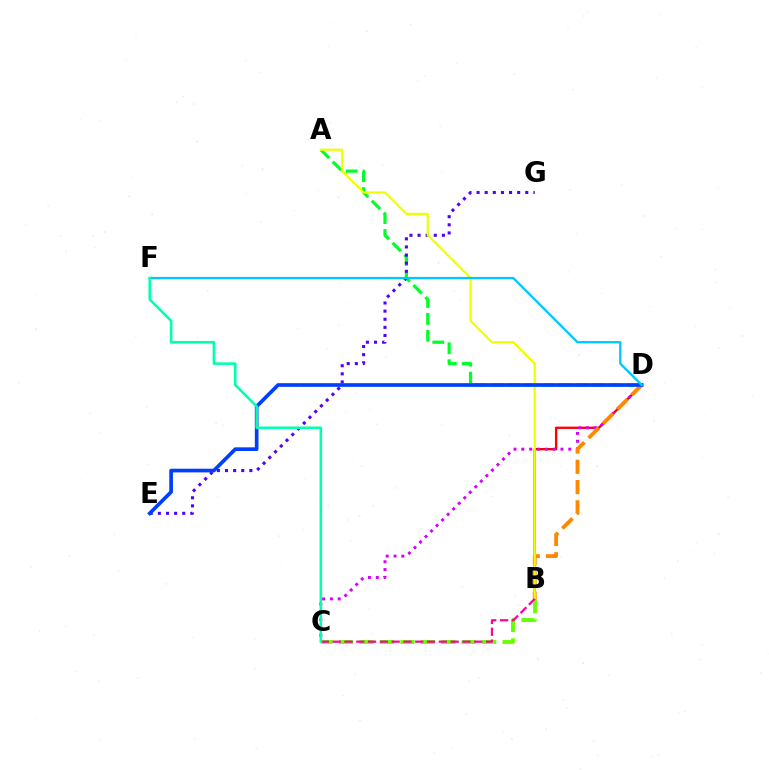{('B', 'D'): [{'color': '#ff0000', 'line_style': 'solid', 'thickness': 1.67}, {'color': '#ff8800', 'line_style': 'dashed', 'thickness': 2.75}], ('C', 'D'): [{'color': '#d600ff', 'line_style': 'dotted', 'thickness': 2.13}], ('A', 'D'): [{'color': '#00ff27', 'line_style': 'dashed', 'thickness': 2.3}], ('E', 'G'): [{'color': '#4f00ff', 'line_style': 'dotted', 'thickness': 2.2}], ('A', 'B'): [{'color': '#eeff00', 'line_style': 'solid', 'thickness': 1.57}], ('B', 'C'): [{'color': '#66ff00', 'line_style': 'dashed', 'thickness': 2.78}, {'color': '#ff00a0', 'line_style': 'dashed', 'thickness': 1.6}], ('D', 'E'): [{'color': '#003fff', 'line_style': 'solid', 'thickness': 2.64}], ('D', 'F'): [{'color': '#00c7ff', 'line_style': 'solid', 'thickness': 1.68}], ('C', 'F'): [{'color': '#00ffaf', 'line_style': 'solid', 'thickness': 1.83}]}